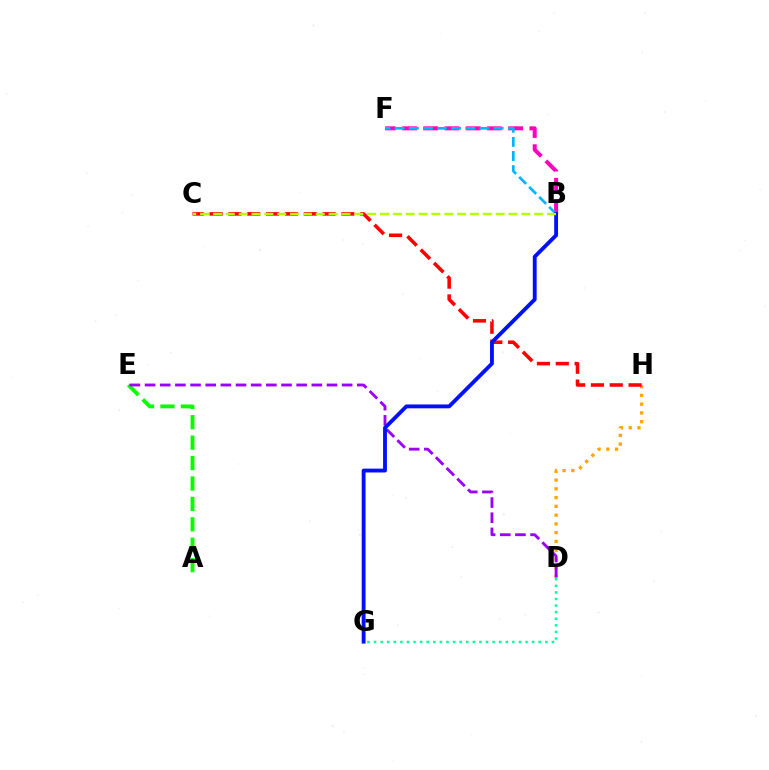{('B', 'F'): [{'color': '#ff00bd', 'line_style': 'dashed', 'thickness': 2.88}, {'color': '#00b5ff', 'line_style': 'dashed', 'thickness': 1.92}], ('D', 'H'): [{'color': '#ffa500', 'line_style': 'dotted', 'thickness': 2.38}], ('A', 'E'): [{'color': '#08ff00', 'line_style': 'dashed', 'thickness': 2.77}], ('D', 'E'): [{'color': '#9b00ff', 'line_style': 'dashed', 'thickness': 2.06}], ('D', 'G'): [{'color': '#00ff9d', 'line_style': 'dotted', 'thickness': 1.79}], ('C', 'H'): [{'color': '#ff0000', 'line_style': 'dashed', 'thickness': 2.56}], ('B', 'G'): [{'color': '#0010ff', 'line_style': 'solid', 'thickness': 2.77}], ('B', 'C'): [{'color': '#b3ff00', 'line_style': 'dashed', 'thickness': 1.75}]}